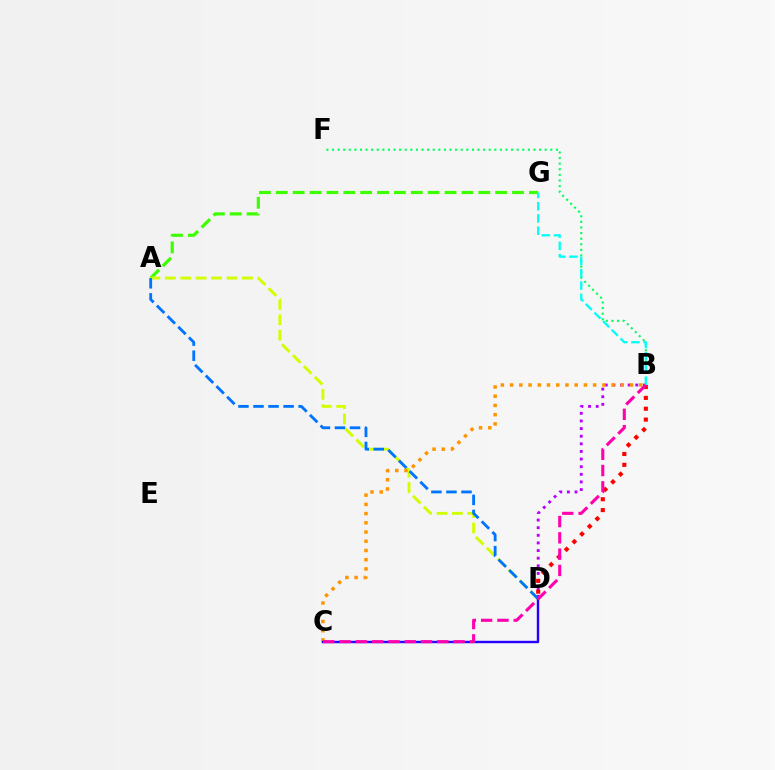{('A', 'G'): [{'color': '#3dff00', 'line_style': 'dashed', 'thickness': 2.29}], ('B', 'F'): [{'color': '#00ff5c', 'line_style': 'dotted', 'thickness': 1.52}], ('A', 'D'): [{'color': '#d1ff00', 'line_style': 'dashed', 'thickness': 2.09}, {'color': '#0074ff', 'line_style': 'dashed', 'thickness': 2.04}], ('B', 'D'): [{'color': '#b900ff', 'line_style': 'dotted', 'thickness': 2.07}, {'color': '#ff0000', 'line_style': 'dotted', 'thickness': 2.95}], ('B', 'C'): [{'color': '#ff9400', 'line_style': 'dotted', 'thickness': 2.51}, {'color': '#ff00ac', 'line_style': 'dashed', 'thickness': 2.21}], ('B', 'G'): [{'color': '#00fff6', 'line_style': 'dashed', 'thickness': 1.66}], ('C', 'D'): [{'color': '#2500ff', 'line_style': 'solid', 'thickness': 1.73}]}